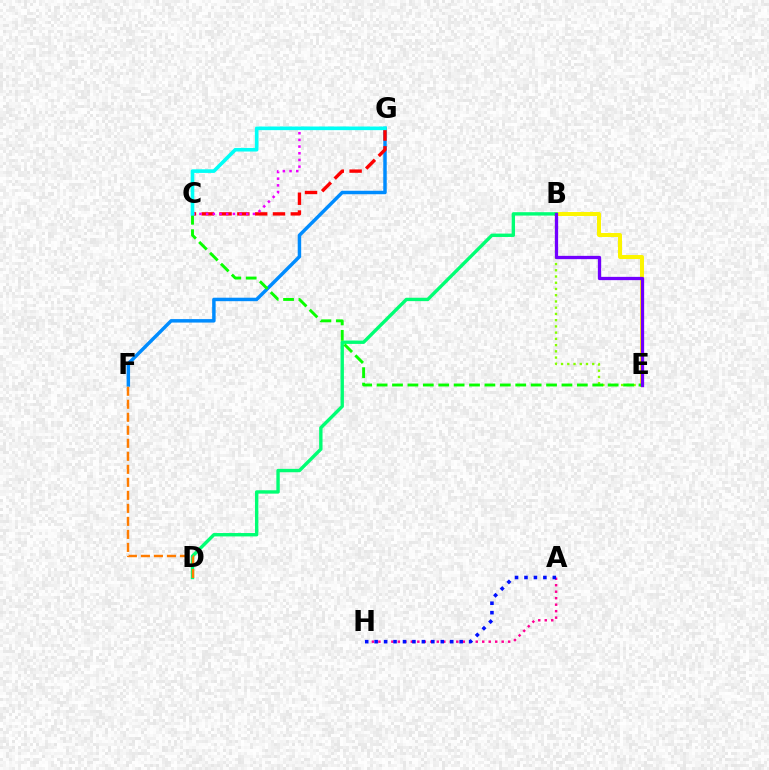{('B', 'E'): [{'color': '#84ff00', 'line_style': 'dotted', 'thickness': 1.69}, {'color': '#fcf500', 'line_style': 'solid', 'thickness': 2.89}, {'color': '#7200ff', 'line_style': 'solid', 'thickness': 2.36}], ('A', 'H'): [{'color': '#ff0094', 'line_style': 'dotted', 'thickness': 1.76}, {'color': '#0010ff', 'line_style': 'dotted', 'thickness': 2.57}], ('F', 'G'): [{'color': '#008cff', 'line_style': 'solid', 'thickness': 2.5}], ('B', 'D'): [{'color': '#00ff74', 'line_style': 'solid', 'thickness': 2.44}], ('C', 'E'): [{'color': '#08ff00', 'line_style': 'dashed', 'thickness': 2.09}], ('C', 'G'): [{'color': '#ff0000', 'line_style': 'dashed', 'thickness': 2.42}, {'color': '#ee00ff', 'line_style': 'dotted', 'thickness': 1.82}, {'color': '#00fff6', 'line_style': 'solid', 'thickness': 2.6}], ('D', 'F'): [{'color': '#ff7c00', 'line_style': 'dashed', 'thickness': 1.77}]}